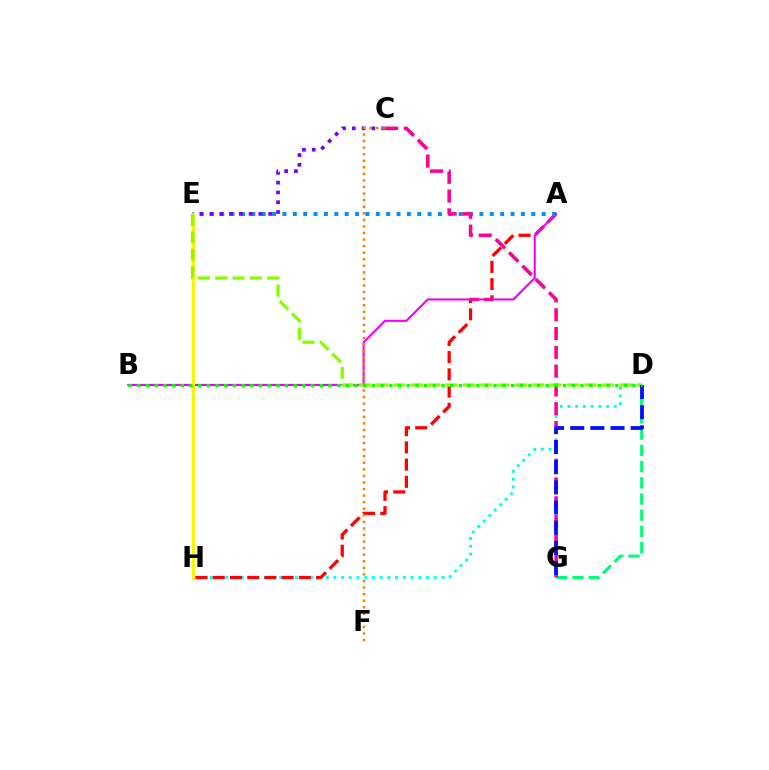{('D', 'H'): [{'color': '#00fff6', 'line_style': 'dotted', 'thickness': 2.1}], ('A', 'H'): [{'color': '#ff0000', 'line_style': 'dashed', 'thickness': 2.34}], ('D', 'G'): [{'color': '#00ff74', 'line_style': 'dashed', 'thickness': 2.2}, {'color': '#0010ff', 'line_style': 'dashed', 'thickness': 2.74}], ('A', 'B'): [{'color': '#ee00ff', 'line_style': 'solid', 'thickness': 1.52}], ('A', 'E'): [{'color': '#008cff', 'line_style': 'dotted', 'thickness': 2.82}], ('C', 'E'): [{'color': '#7200ff', 'line_style': 'dotted', 'thickness': 2.66}], ('E', 'H'): [{'color': '#fcf500', 'line_style': 'solid', 'thickness': 2.14}], ('C', 'G'): [{'color': '#ff0094', 'line_style': 'dashed', 'thickness': 2.55}], ('D', 'E'): [{'color': '#84ff00', 'line_style': 'dashed', 'thickness': 2.36}], ('C', 'F'): [{'color': '#ff7c00', 'line_style': 'dotted', 'thickness': 1.78}], ('B', 'D'): [{'color': '#08ff00', 'line_style': 'dotted', 'thickness': 2.36}]}